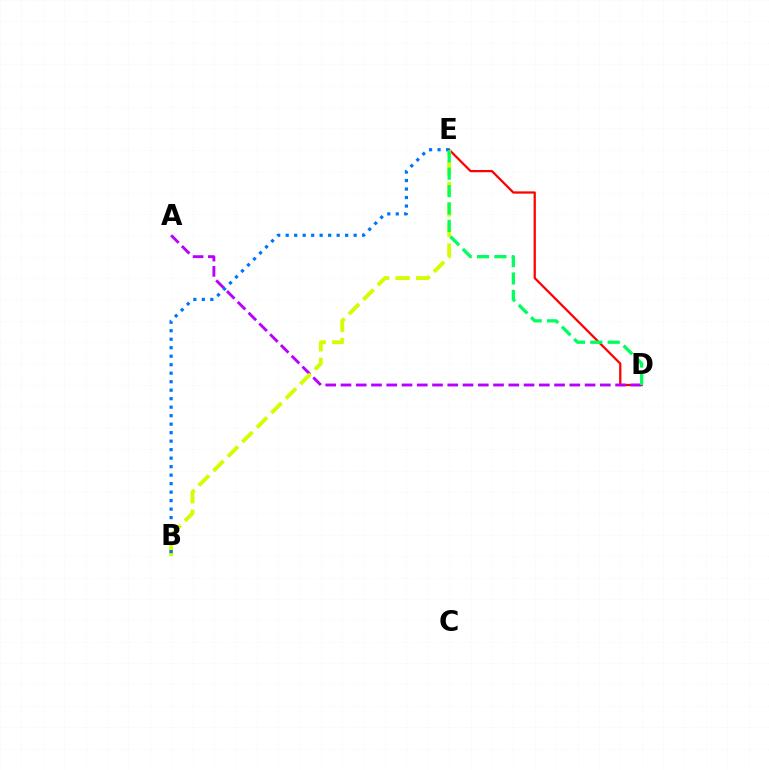{('D', 'E'): [{'color': '#ff0000', 'line_style': 'solid', 'thickness': 1.62}, {'color': '#00ff5c', 'line_style': 'dashed', 'thickness': 2.36}], ('A', 'D'): [{'color': '#b900ff', 'line_style': 'dashed', 'thickness': 2.07}], ('B', 'E'): [{'color': '#d1ff00', 'line_style': 'dashed', 'thickness': 2.79}, {'color': '#0074ff', 'line_style': 'dotted', 'thickness': 2.31}]}